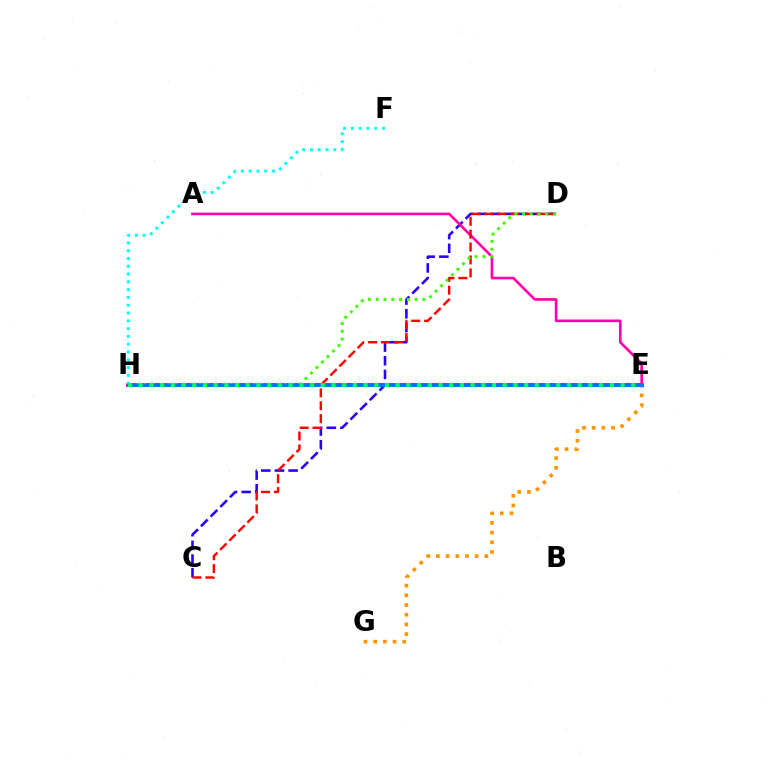{('E', 'H'): [{'color': '#d1ff00', 'line_style': 'solid', 'thickness': 2.56}, {'color': '#b900ff', 'line_style': 'solid', 'thickness': 2.71}, {'color': '#0074ff', 'line_style': 'solid', 'thickness': 2.12}, {'color': '#00ff5c', 'line_style': 'dotted', 'thickness': 2.91}], ('C', 'D'): [{'color': '#2500ff', 'line_style': 'dashed', 'thickness': 1.86}, {'color': '#ff0000', 'line_style': 'dashed', 'thickness': 1.75}], ('A', 'E'): [{'color': '#ff00ac', 'line_style': 'solid', 'thickness': 1.91}], ('E', 'G'): [{'color': '#ff9400', 'line_style': 'dotted', 'thickness': 2.64}], ('F', 'H'): [{'color': '#00fff6', 'line_style': 'dotted', 'thickness': 2.12}], ('D', 'H'): [{'color': '#3dff00', 'line_style': 'dotted', 'thickness': 2.11}]}